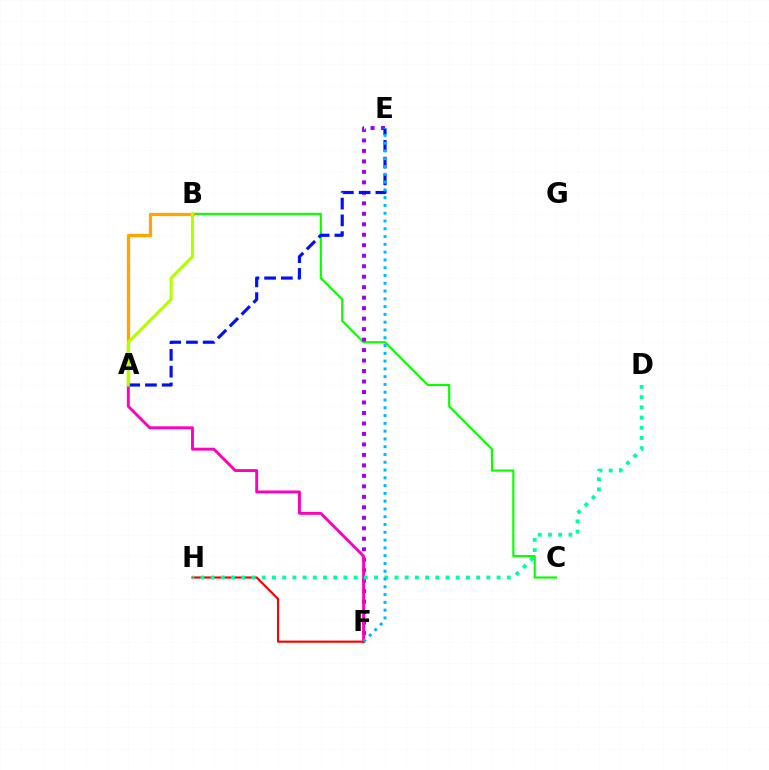{('B', 'C'): [{'color': '#08ff00', 'line_style': 'solid', 'thickness': 1.54}], ('A', 'B'): [{'color': '#ffa500', 'line_style': 'solid', 'thickness': 2.35}, {'color': '#b3ff00', 'line_style': 'solid', 'thickness': 2.24}], ('E', 'F'): [{'color': '#9b00ff', 'line_style': 'dotted', 'thickness': 2.85}, {'color': '#00b5ff', 'line_style': 'dotted', 'thickness': 2.11}], ('A', 'F'): [{'color': '#ff00bd', 'line_style': 'solid', 'thickness': 2.09}], ('F', 'H'): [{'color': '#ff0000', 'line_style': 'solid', 'thickness': 1.55}], ('D', 'H'): [{'color': '#00ff9d', 'line_style': 'dotted', 'thickness': 2.77}], ('A', 'E'): [{'color': '#0010ff', 'line_style': 'dashed', 'thickness': 2.28}]}